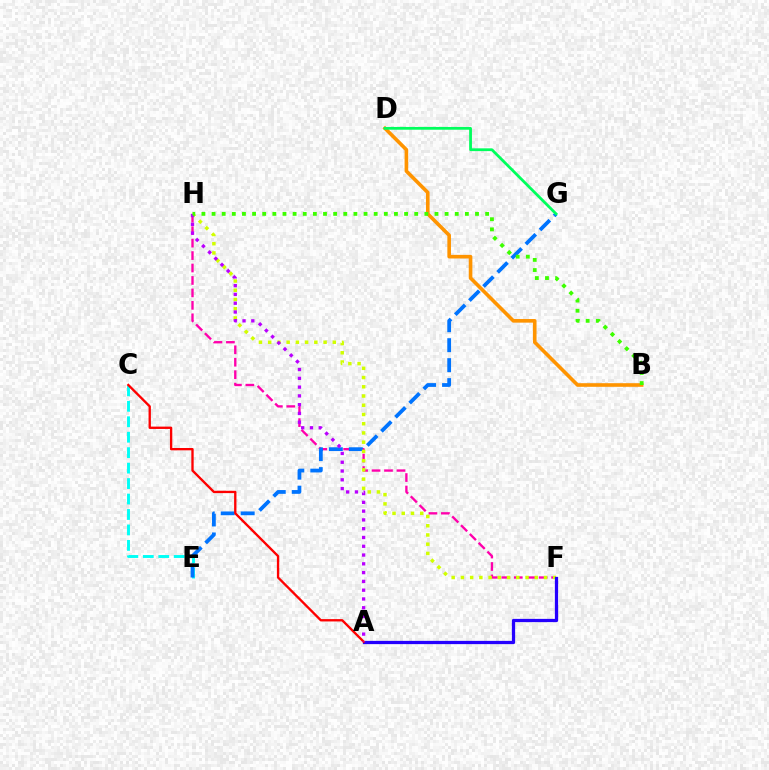{('C', 'E'): [{'color': '#00fff6', 'line_style': 'dashed', 'thickness': 2.1}], ('F', 'H'): [{'color': '#ff00ac', 'line_style': 'dashed', 'thickness': 1.69}, {'color': '#d1ff00', 'line_style': 'dotted', 'thickness': 2.51}], ('B', 'D'): [{'color': '#ff9400', 'line_style': 'solid', 'thickness': 2.6}], ('E', 'G'): [{'color': '#0074ff', 'line_style': 'dashed', 'thickness': 2.71}], ('A', 'F'): [{'color': '#2500ff', 'line_style': 'solid', 'thickness': 2.34}], ('A', 'C'): [{'color': '#ff0000', 'line_style': 'solid', 'thickness': 1.68}], ('A', 'H'): [{'color': '#b900ff', 'line_style': 'dotted', 'thickness': 2.39}], ('B', 'H'): [{'color': '#3dff00', 'line_style': 'dotted', 'thickness': 2.75}], ('D', 'G'): [{'color': '#00ff5c', 'line_style': 'solid', 'thickness': 2.0}]}